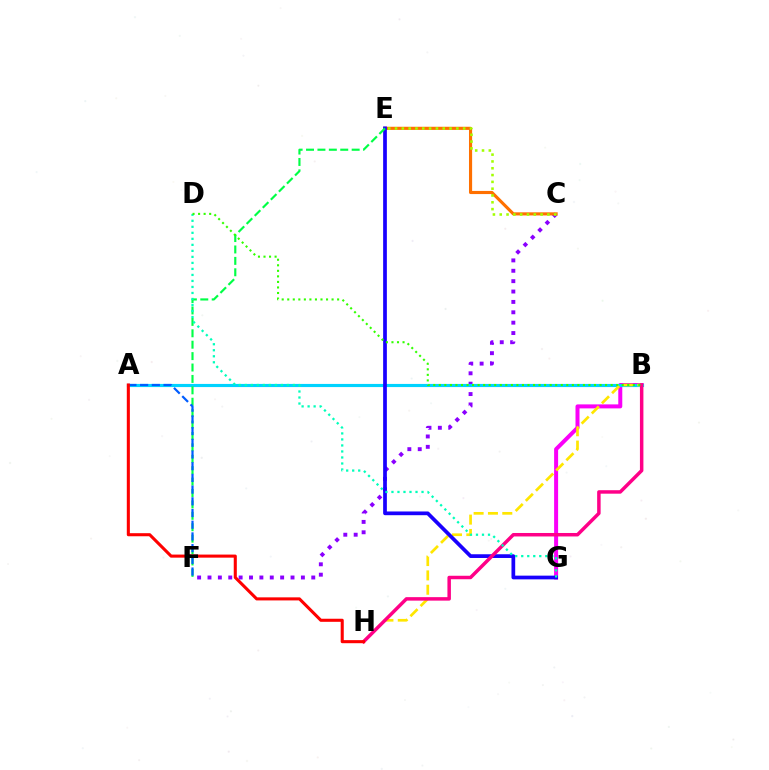{('C', 'F'): [{'color': '#8a00ff', 'line_style': 'dotted', 'thickness': 2.82}], ('B', 'G'): [{'color': '#fa00f9', 'line_style': 'solid', 'thickness': 2.88}], ('A', 'B'): [{'color': '#00d3ff', 'line_style': 'solid', 'thickness': 2.26}], ('C', 'E'): [{'color': '#ff7000', 'line_style': 'solid', 'thickness': 2.25}, {'color': '#a2ff00', 'line_style': 'dotted', 'thickness': 1.85}], ('B', 'H'): [{'color': '#ffe600', 'line_style': 'dashed', 'thickness': 1.95}, {'color': '#ff0088', 'line_style': 'solid', 'thickness': 2.5}], ('E', 'G'): [{'color': '#1900ff', 'line_style': 'solid', 'thickness': 2.68}], ('E', 'F'): [{'color': '#00ff45', 'line_style': 'dashed', 'thickness': 1.55}], ('D', 'G'): [{'color': '#00ffbb', 'line_style': 'dotted', 'thickness': 1.63}], ('A', 'F'): [{'color': '#005dff', 'line_style': 'dashed', 'thickness': 1.59}], ('B', 'D'): [{'color': '#31ff00', 'line_style': 'dotted', 'thickness': 1.51}], ('A', 'H'): [{'color': '#ff0000', 'line_style': 'solid', 'thickness': 2.21}]}